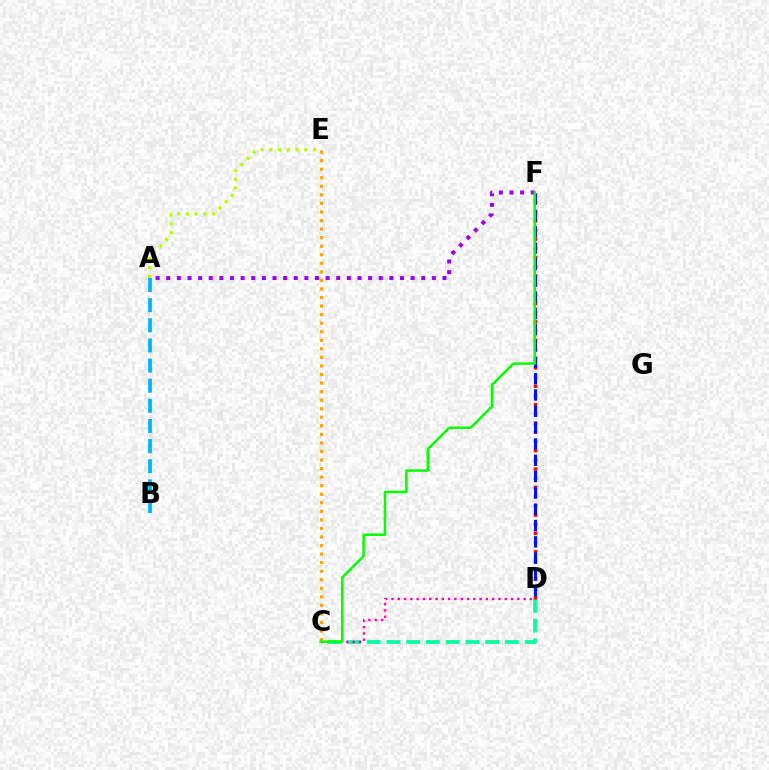{('A', 'F'): [{'color': '#9b00ff', 'line_style': 'dotted', 'thickness': 2.89}], ('C', 'D'): [{'color': '#00ff9d', 'line_style': 'dashed', 'thickness': 2.68}, {'color': '#ff00bd', 'line_style': 'dotted', 'thickness': 1.71}], ('C', 'E'): [{'color': '#ffa500', 'line_style': 'dotted', 'thickness': 2.32}], ('A', 'E'): [{'color': '#b3ff00', 'line_style': 'dotted', 'thickness': 2.38}], ('D', 'F'): [{'color': '#ff0000', 'line_style': 'dotted', 'thickness': 2.5}, {'color': '#0010ff', 'line_style': 'dashed', 'thickness': 2.22}], ('C', 'F'): [{'color': '#08ff00', 'line_style': 'solid', 'thickness': 1.8}], ('A', 'B'): [{'color': '#00b5ff', 'line_style': 'dashed', 'thickness': 2.73}]}